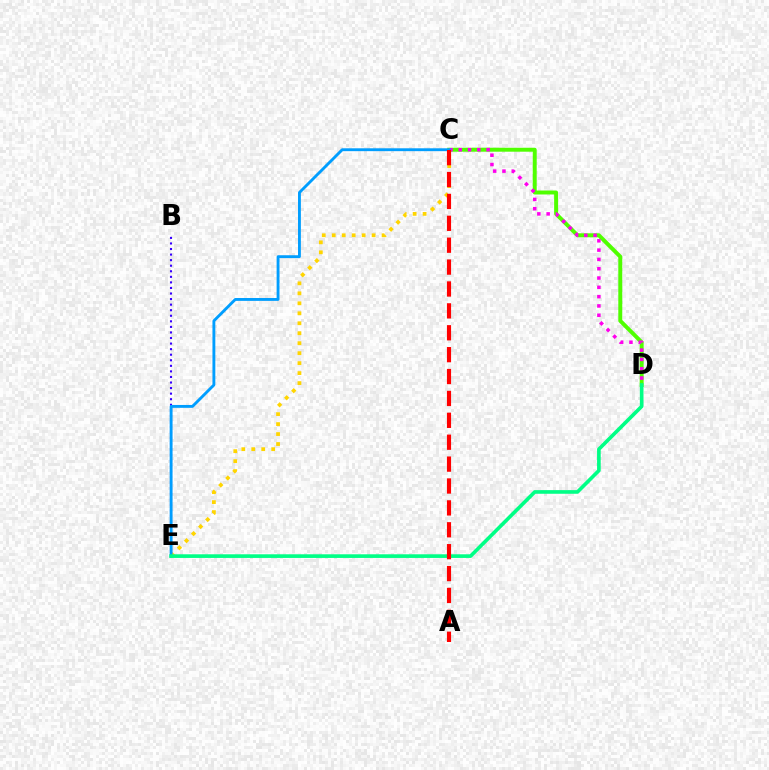{('B', 'E'): [{'color': '#3700ff', 'line_style': 'dotted', 'thickness': 1.51}], ('C', 'D'): [{'color': '#4fff00', 'line_style': 'solid', 'thickness': 2.85}, {'color': '#ff00ed', 'line_style': 'dotted', 'thickness': 2.53}], ('C', 'E'): [{'color': '#ffd500', 'line_style': 'dotted', 'thickness': 2.71}, {'color': '#009eff', 'line_style': 'solid', 'thickness': 2.07}], ('D', 'E'): [{'color': '#00ff86', 'line_style': 'solid', 'thickness': 2.63}], ('A', 'C'): [{'color': '#ff0000', 'line_style': 'dashed', 'thickness': 2.97}]}